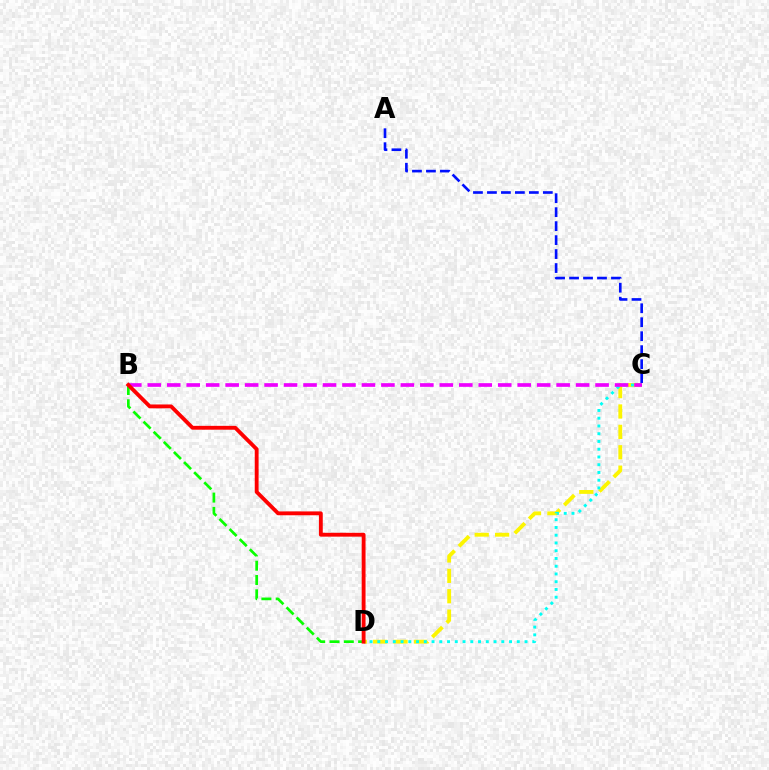{('A', 'C'): [{'color': '#0010ff', 'line_style': 'dashed', 'thickness': 1.9}], ('B', 'D'): [{'color': '#08ff00', 'line_style': 'dashed', 'thickness': 1.94}, {'color': '#ff0000', 'line_style': 'solid', 'thickness': 2.77}], ('C', 'D'): [{'color': '#fcf500', 'line_style': 'dashed', 'thickness': 2.77}, {'color': '#00fff6', 'line_style': 'dotted', 'thickness': 2.11}], ('B', 'C'): [{'color': '#ee00ff', 'line_style': 'dashed', 'thickness': 2.65}]}